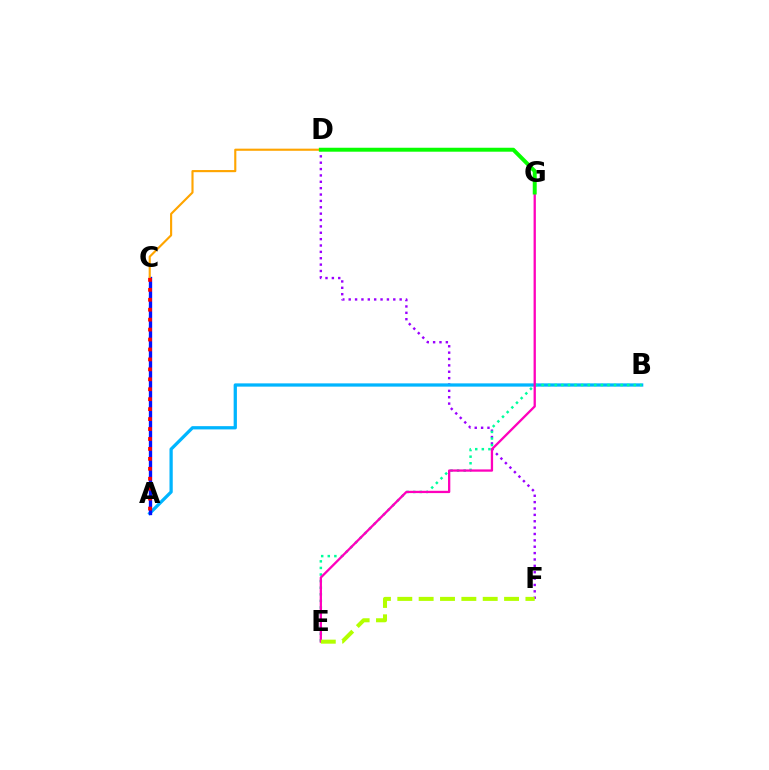{('D', 'F'): [{'color': '#9b00ff', 'line_style': 'dotted', 'thickness': 1.73}], ('A', 'B'): [{'color': '#00b5ff', 'line_style': 'solid', 'thickness': 2.35}], ('A', 'C'): [{'color': '#0010ff', 'line_style': 'solid', 'thickness': 2.4}, {'color': '#ff0000', 'line_style': 'dotted', 'thickness': 2.7}], ('C', 'D'): [{'color': '#ffa500', 'line_style': 'solid', 'thickness': 1.54}], ('B', 'E'): [{'color': '#00ff9d', 'line_style': 'dotted', 'thickness': 1.79}], ('E', 'G'): [{'color': '#ff00bd', 'line_style': 'solid', 'thickness': 1.65}], ('D', 'G'): [{'color': '#08ff00', 'line_style': 'solid', 'thickness': 2.85}], ('E', 'F'): [{'color': '#b3ff00', 'line_style': 'dashed', 'thickness': 2.9}]}